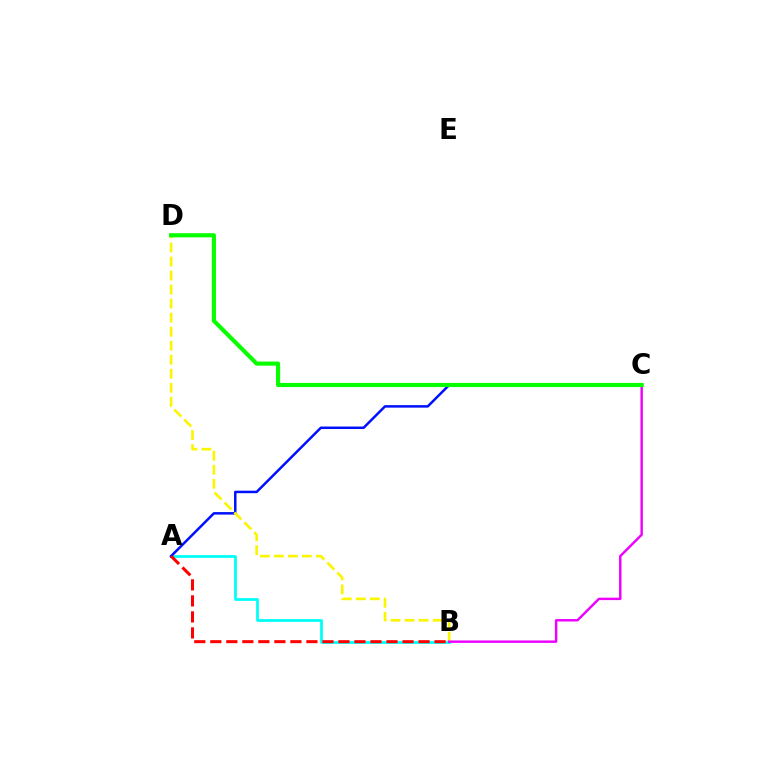{('A', 'B'): [{'color': '#00fff6', 'line_style': 'solid', 'thickness': 1.97}, {'color': '#ff0000', 'line_style': 'dashed', 'thickness': 2.18}], ('A', 'C'): [{'color': '#0010ff', 'line_style': 'solid', 'thickness': 1.8}], ('B', 'D'): [{'color': '#fcf500', 'line_style': 'dashed', 'thickness': 1.91}], ('B', 'C'): [{'color': '#ee00ff', 'line_style': 'solid', 'thickness': 1.75}], ('C', 'D'): [{'color': '#08ff00', 'line_style': 'solid', 'thickness': 2.98}]}